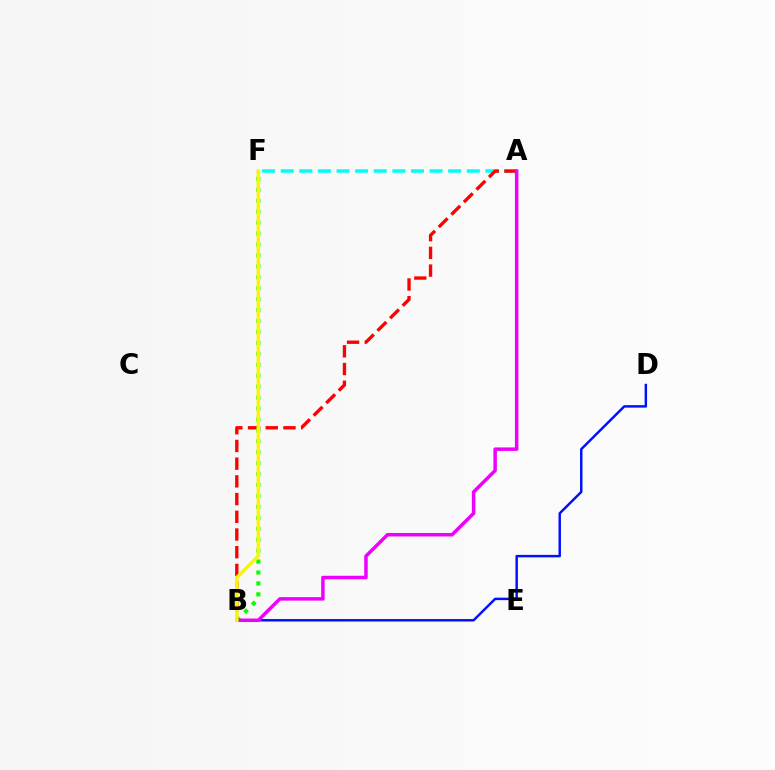{('A', 'F'): [{'color': '#00fff6', 'line_style': 'dashed', 'thickness': 2.53}], ('A', 'B'): [{'color': '#ff0000', 'line_style': 'dashed', 'thickness': 2.41}, {'color': '#ee00ff', 'line_style': 'solid', 'thickness': 2.51}], ('B', 'D'): [{'color': '#0010ff', 'line_style': 'solid', 'thickness': 1.77}], ('B', 'F'): [{'color': '#08ff00', 'line_style': 'dotted', 'thickness': 2.97}, {'color': '#fcf500', 'line_style': 'solid', 'thickness': 2.52}]}